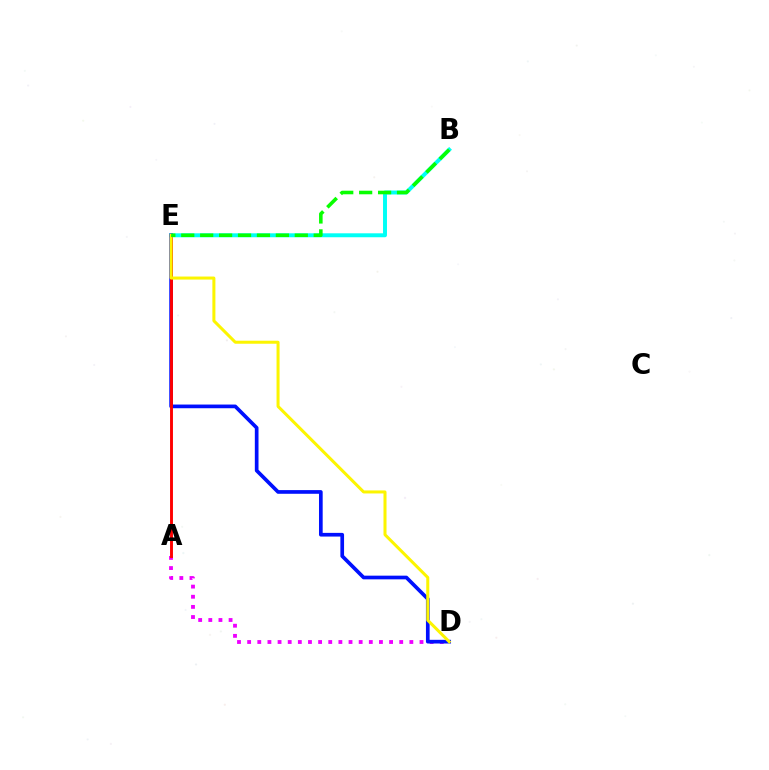{('A', 'D'): [{'color': '#ee00ff', 'line_style': 'dotted', 'thickness': 2.75}], ('B', 'E'): [{'color': '#00fff6', 'line_style': 'solid', 'thickness': 2.84}, {'color': '#08ff00', 'line_style': 'dashed', 'thickness': 2.57}], ('D', 'E'): [{'color': '#0010ff', 'line_style': 'solid', 'thickness': 2.65}, {'color': '#fcf500', 'line_style': 'solid', 'thickness': 2.18}], ('A', 'E'): [{'color': '#ff0000', 'line_style': 'solid', 'thickness': 2.09}]}